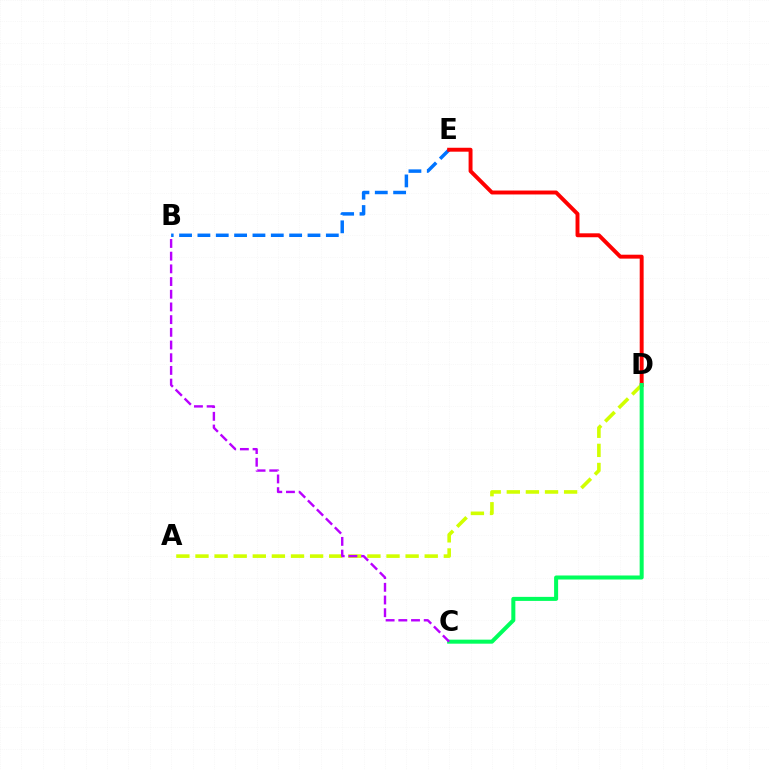{('B', 'E'): [{'color': '#0074ff', 'line_style': 'dashed', 'thickness': 2.49}], ('D', 'E'): [{'color': '#ff0000', 'line_style': 'solid', 'thickness': 2.83}], ('A', 'D'): [{'color': '#d1ff00', 'line_style': 'dashed', 'thickness': 2.6}], ('C', 'D'): [{'color': '#00ff5c', 'line_style': 'solid', 'thickness': 2.9}], ('B', 'C'): [{'color': '#b900ff', 'line_style': 'dashed', 'thickness': 1.72}]}